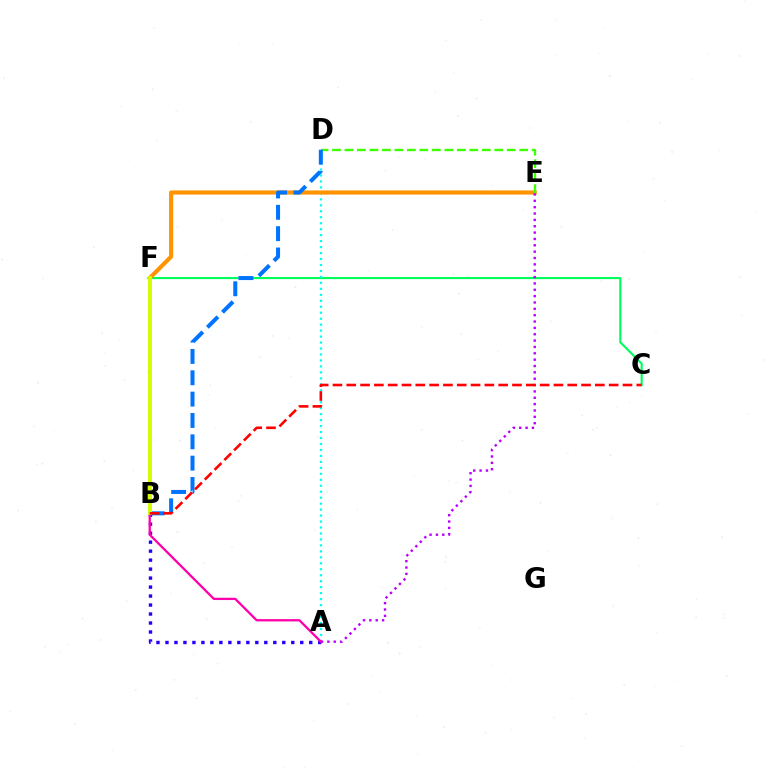{('C', 'F'): [{'color': '#00ff5c', 'line_style': 'solid', 'thickness': 1.53}], ('A', 'D'): [{'color': '#00fff6', 'line_style': 'dotted', 'thickness': 1.62}], ('A', 'B'): [{'color': '#2500ff', 'line_style': 'dotted', 'thickness': 2.44}], ('E', 'F'): [{'color': '#ff9400', 'line_style': 'solid', 'thickness': 2.98}], ('A', 'F'): [{'color': '#ff00ac', 'line_style': 'solid', 'thickness': 1.65}], ('D', 'E'): [{'color': '#3dff00', 'line_style': 'dashed', 'thickness': 1.7}], ('A', 'E'): [{'color': '#b900ff', 'line_style': 'dotted', 'thickness': 1.73}], ('B', 'D'): [{'color': '#0074ff', 'line_style': 'dashed', 'thickness': 2.9}], ('B', 'F'): [{'color': '#d1ff00', 'line_style': 'solid', 'thickness': 2.79}], ('B', 'C'): [{'color': '#ff0000', 'line_style': 'dashed', 'thickness': 1.88}]}